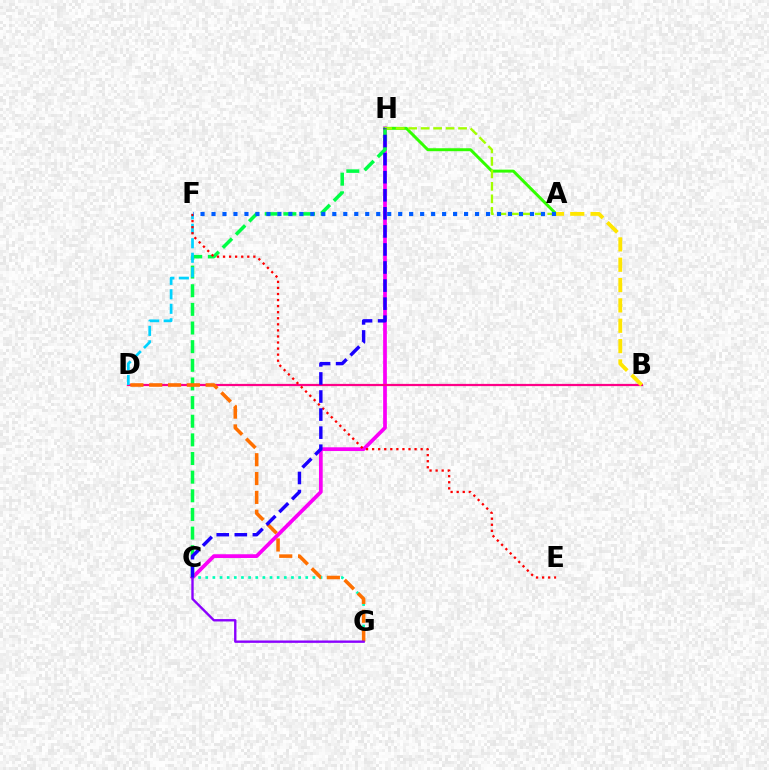{('C', 'H'): [{'color': '#fa00f9', 'line_style': 'solid', 'thickness': 2.69}, {'color': '#00ff45', 'line_style': 'dashed', 'thickness': 2.53}, {'color': '#1900ff', 'line_style': 'dashed', 'thickness': 2.45}], ('B', 'D'): [{'color': '#ff0088', 'line_style': 'solid', 'thickness': 1.6}], ('A', 'H'): [{'color': '#31ff00', 'line_style': 'solid', 'thickness': 2.13}, {'color': '#a2ff00', 'line_style': 'dashed', 'thickness': 1.7}], ('A', 'B'): [{'color': '#ffe600', 'line_style': 'dashed', 'thickness': 2.76}], ('D', 'F'): [{'color': '#00d3ff', 'line_style': 'dashed', 'thickness': 1.97}], ('C', 'G'): [{'color': '#00ffbb', 'line_style': 'dotted', 'thickness': 1.94}, {'color': '#8a00ff', 'line_style': 'solid', 'thickness': 1.71}], ('D', 'G'): [{'color': '#ff7000', 'line_style': 'dashed', 'thickness': 2.56}], ('E', 'F'): [{'color': '#ff0000', 'line_style': 'dotted', 'thickness': 1.65}], ('A', 'F'): [{'color': '#005dff', 'line_style': 'dotted', 'thickness': 2.98}]}